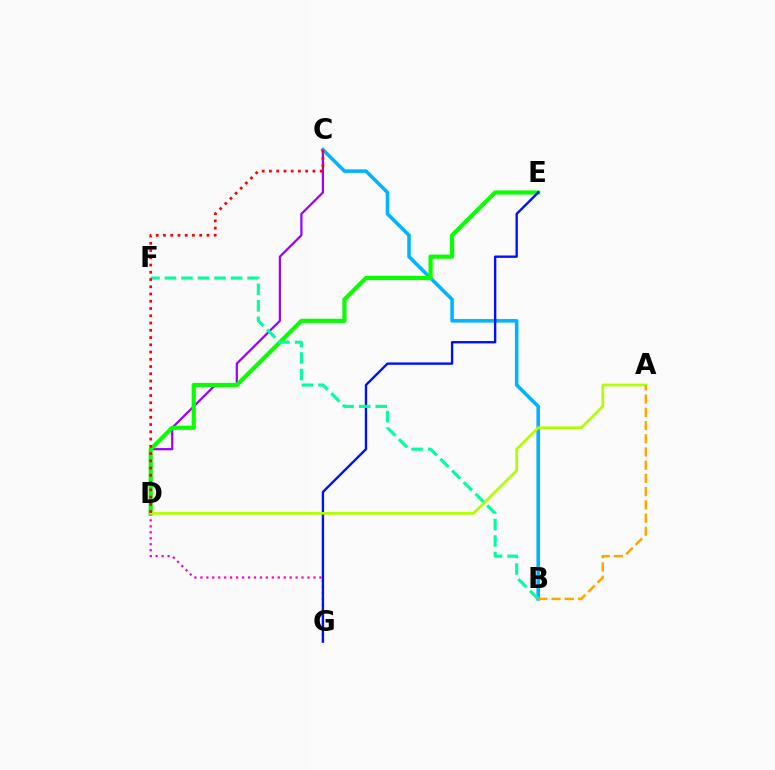{('C', 'D'): [{'color': '#9b00ff', 'line_style': 'solid', 'thickness': 1.59}, {'color': '#ff0000', 'line_style': 'dotted', 'thickness': 1.97}], ('B', 'C'): [{'color': '#00b5ff', 'line_style': 'solid', 'thickness': 2.57}], ('D', 'E'): [{'color': '#08ff00', 'line_style': 'solid', 'thickness': 2.99}], ('D', 'G'): [{'color': '#ff00bd', 'line_style': 'dotted', 'thickness': 1.62}], ('E', 'G'): [{'color': '#0010ff', 'line_style': 'solid', 'thickness': 1.71}], ('B', 'F'): [{'color': '#00ff9d', 'line_style': 'dashed', 'thickness': 2.24}], ('A', 'D'): [{'color': '#b3ff00', 'line_style': 'solid', 'thickness': 1.98}], ('A', 'B'): [{'color': '#ffa500', 'line_style': 'dashed', 'thickness': 1.8}]}